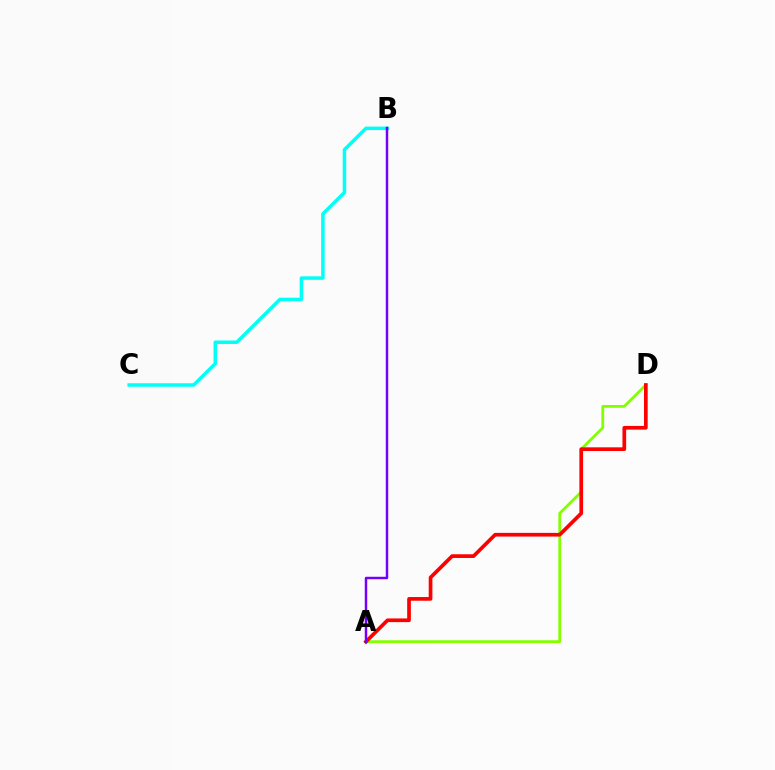{('B', 'C'): [{'color': '#00fff6', 'line_style': 'solid', 'thickness': 2.51}], ('A', 'D'): [{'color': '#84ff00', 'line_style': 'solid', 'thickness': 2.02}, {'color': '#ff0000', 'line_style': 'solid', 'thickness': 2.66}], ('A', 'B'): [{'color': '#7200ff', 'line_style': 'solid', 'thickness': 1.79}]}